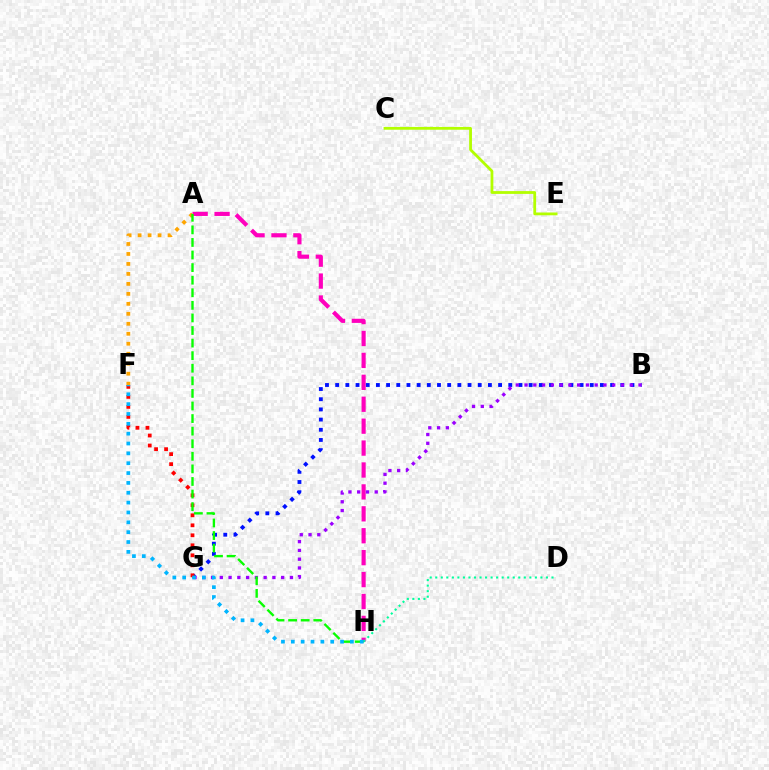{('B', 'G'): [{'color': '#0010ff', 'line_style': 'dotted', 'thickness': 2.77}, {'color': '#9b00ff', 'line_style': 'dotted', 'thickness': 2.38}], ('F', 'G'): [{'color': '#ff0000', 'line_style': 'dotted', 'thickness': 2.72}], ('A', 'H'): [{'color': '#ff00bd', 'line_style': 'dashed', 'thickness': 2.98}, {'color': '#08ff00', 'line_style': 'dashed', 'thickness': 1.71}], ('A', 'F'): [{'color': '#ffa500', 'line_style': 'dotted', 'thickness': 2.71}], ('C', 'E'): [{'color': '#b3ff00', 'line_style': 'solid', 'thickness': 2.01}], ('D', 'H'): [{'color': '#00ff9d', 'line_style': 'dotted', 'thickness': 1.5}], ('F', 'H'): [{'color': '#00b5ff', 'line_style': 'dotted', 'thickness': 2.68}]}